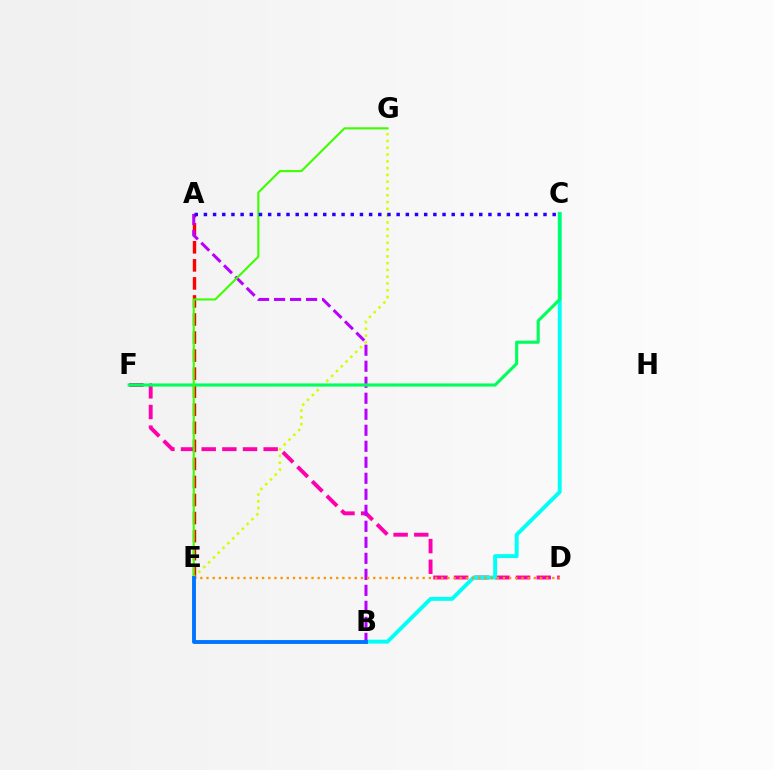{('A', 'E'): [{'color': '#ff0000', 'line_style': 'dashed', 'thickness': 2.45}], ('E', 'G'): [{'color': '#d1ff00', 'line_style': 'dotted', 'thickness': 1.84}, {'color': '#3dff00', 'line_style': 'solid', 'thickness': 1.52}], ('D', 'F'): [{'color': '#ff00ac', 'line_style': 'dashed', 'thickness': 2.81}], ('B', 'C'): [{'color': '#00fff6', 'line_style': 'solid', 'thickness': 2.82}], ('A', 'B'): [{'color': '#b900ff', 'line_style': 'dashed', 'thickness': 2.17}], ('C', 'F'): [{'color': '#00ff5c', 'line_style': 'solid', 'thickness': 2.25}], ('D', 'E'): [{'color': '#ff9400', 'line_style': 'dotted', 'thickness': 1.68}], ('B', 'E'): [{'color': '#0074ff', 'line_style': 'solid', 'thickness': 2.79}], ('A', 'C'): [{'color': '#2500ff', 'line_style': 'dotted', 'thickness': 2.49}]}